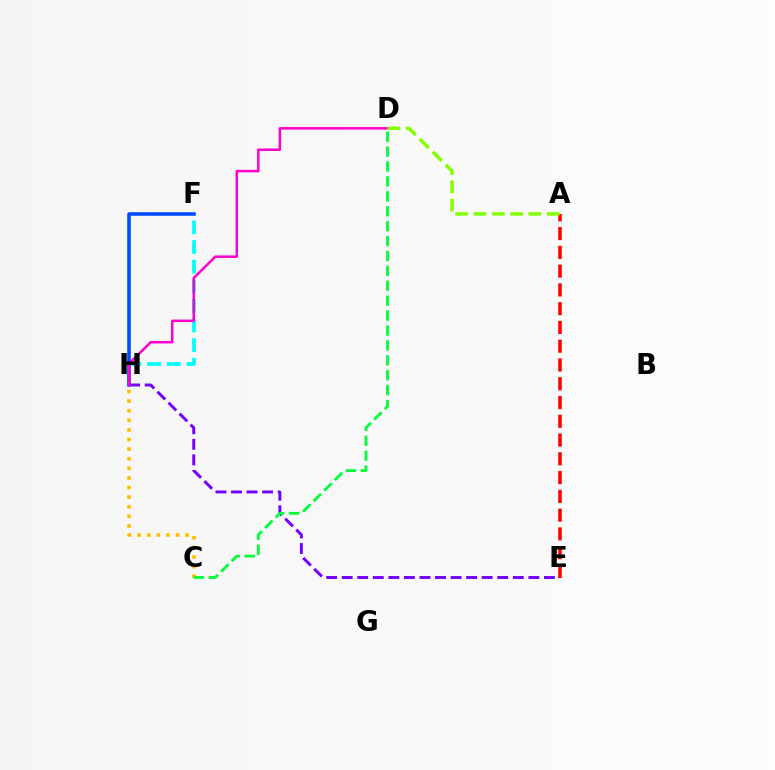{('E', 'H'): [{'color': '#7200ff', 'line_style': 'dashed', 'thickness': 2.11}], ('F', 'H'): [{'color': '#00fff6', 'line_style': 'dashed', 'thickness': 2.66}, {'color': '#004bff', 'line_style': 'solid', 'thickness': 2.57}], ('A', 'E'): [{'color': '#ff0000', 'line_style': 'dashed', 'thickness': 2.55}], ('D', 'H'): [{'color': '#ff00cf', 'line_style': 'solid', 'thickness': 1.81}], ('C', 'H'): [{'color': '#ffbd00', 'line_style': 'dotted', 'thickness': 2.61}], ('C', 'D'): [{'color': '#00ff39', 'line_style': 'dashed', 'thickness': 2.03}], ('A', 'D'): [{'color': '#84ff00', 'line_style': 'dashed', 'thickness': 2.49}]}